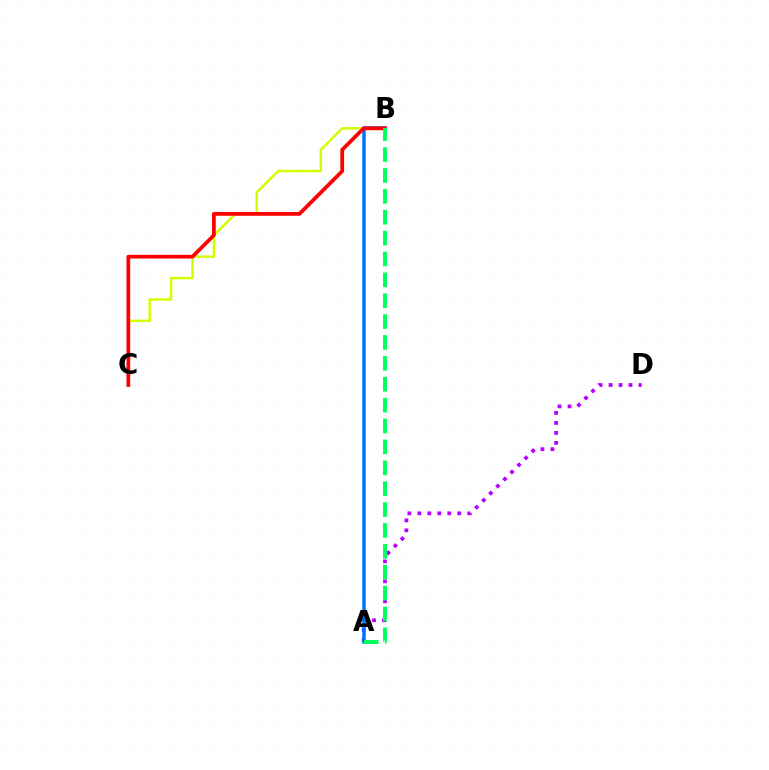{('A', 'D'): [{'color': '#b900ff', 'line_style': 'dotted', 'thickness': 2.71}], ('A', 'B'): [{'color': '#0074ff', 'line_style': 'solid', 'thickness': 2.52}, {'color': '#00ff5c', 'line_style': 'dashed', 'thickness': 2.84}], ('B', 'C'): [{'color': '#d1ff00', 'line_style': 'solid', 'thickness': 1.78}, {'color': '#ff0000', 'line_style': 'solid', 'thickness': 2.69}]}